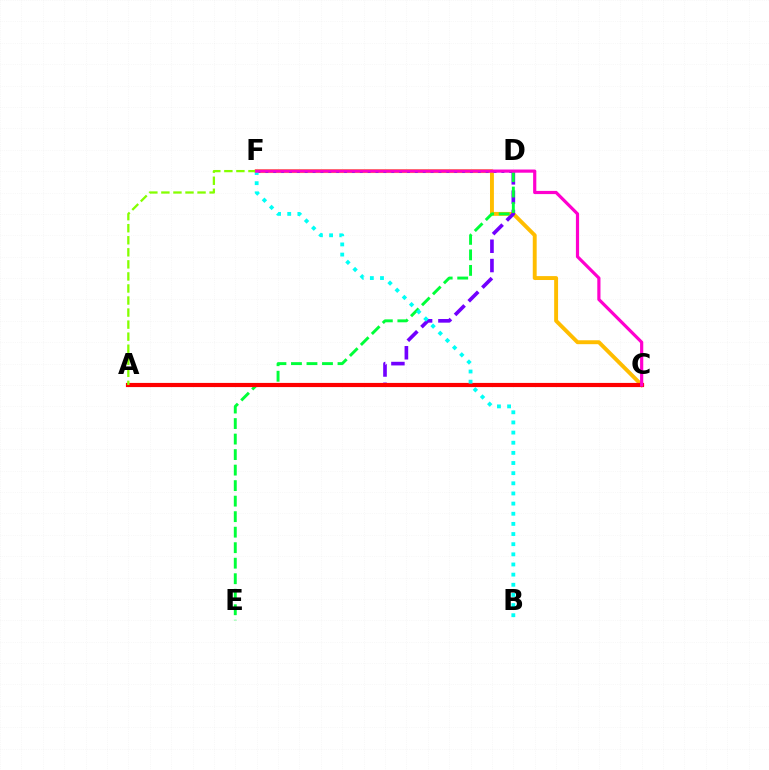{('C', 'F'): [{'color': '#ffbd00', 'line_style': 'solid', 'thickness': 2.81}, {'color': '#ff00cf', 'line_style': 'solid', 'thickness': 2.29}], ('D', 'F'): [{'color': '#004bff', 'line_style': 'dotted', 'thickness': 2.14}], ('A', 'D'): [{'color': '#7200ff', 'line_style': 'dashed', 'thickness': 2.62}], ('D', 'E'): [{'color': '#00ff39', 'line_style': 'dashed', 'thickness': 2.11}], ('A', 'C'): [{'color': '#ff0000', 'line_style': 'solid', 'thickness': 3.0}], ('B', 'F'): [{'color': '#00fff6', 'line_style': 'dotted', 'thickness': 2.76}], ('A', 'F'): [{'color': '#84ff00', 'line_style': 'dashed', 'thickness': 1.64}]}